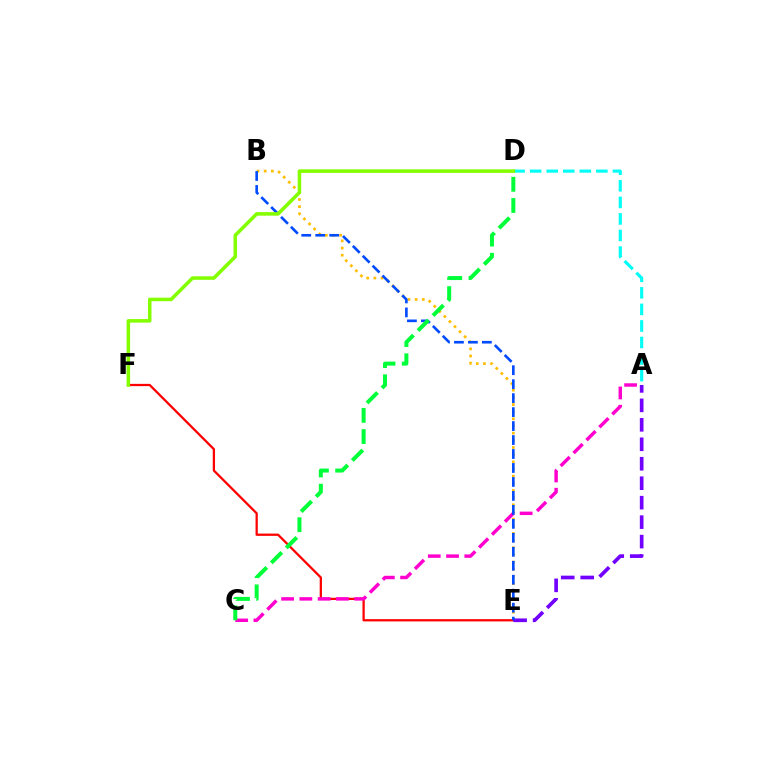{('A', 'D'): [{'color': '#00fff6', 'line_style': 'dashed', 'thickness': 2.25}], ('B', 'E'): [{'color': '#ffbd00', 'line_style': 'dotted', 'thickness': 1.95}, {'color': '#004bff', 'line_style': 'dashed', 'thickness': 1.9}], ('E', 'F'): [{'color': '#ff0000', 'line_style': 'solid', 'thickness': 1.63}], ('A', 'C'): [{'color': '#ff00cf', 'line_style': 'dashed', 'thickness': 2.48}], ('A', 'E'): [{'color': '#7200ff', 'line_style': 'dashed', 'thickness': 2.64}], ('C', 'D'): [{'color': '#00ff39', 'line_style': 'dashed', 'thickness': 2.88}], ('D', 'F'): [{'color': '#84ff00', 'line_style': 'solid', 'thickness': 2.55}]}